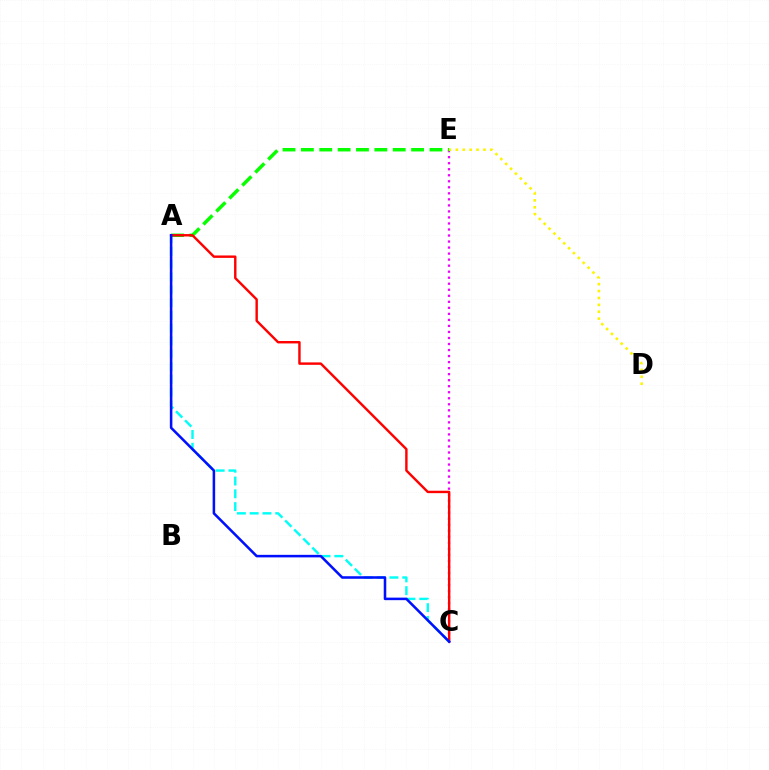{('C', 'E'): [{'color': '#ee00ff', 'line_style': 'dotted', 'thickness': 1.64}], ('A', 'E'): [{'color': '#08ff00', 'line_style': 'dashed', 'thickness': 2.5}], ('A', 'C'): [{'color': '#00fff6', 'line_style': 'dashed', 'thickness': 1.74}, {'color': '#ff0000', 'line_style': 'solid', 'thickness': 1.74}, {'color': '#0010ff', 'line_style': 'solid', 'thickness': 1.83}], ('D', 'E'): [{'color': '#fcf500', 'line_style': 'dotted', 'thickness': 1.87}]}